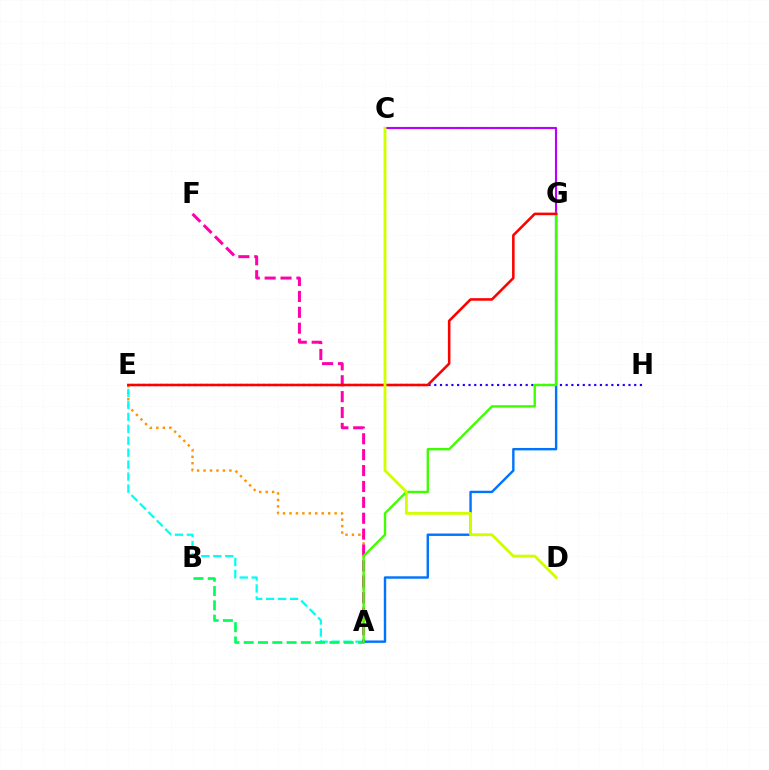{('A', 'E'): [{'color': '#ff9400', 'line_style': 'dotted', 'thickness': 1.75}, {'color': '#00fff6', 'line_style': 'dashed', 'thickness': 1.62}], ('E', 'H'): [{'color': '#2500ff', 'line_style': 'dotted', 'thickness': 1.55}], ('A', 'B'): [{'color': '#00ff5c', 'line_style': 'dashed', 'thickness': 1.94}], ('A', 'F'): [{'color': '#ff00ac', 'line_style': 'dashed', 'thickness': 2.16}], ('C', 'G'): [{'color': '#b900ff', 'line_style': 'solid', 'thickness': 1.53}], ('A', 'G'): [{'color': '#0074ff', 'line_style': 'solid', 'thickness': 1.74}, {'color': '#3dff00', 'line_style': 'solid', 'thickness': 1.71}], ('E', 'G'): [{'color': '#ff0000', 'line_style': 'solid', 'thickness': 1.85}], ('C', 'D'): [{'color': '#d1ff00', 'line_style': 'solid', 'thickness': 2.05}]}